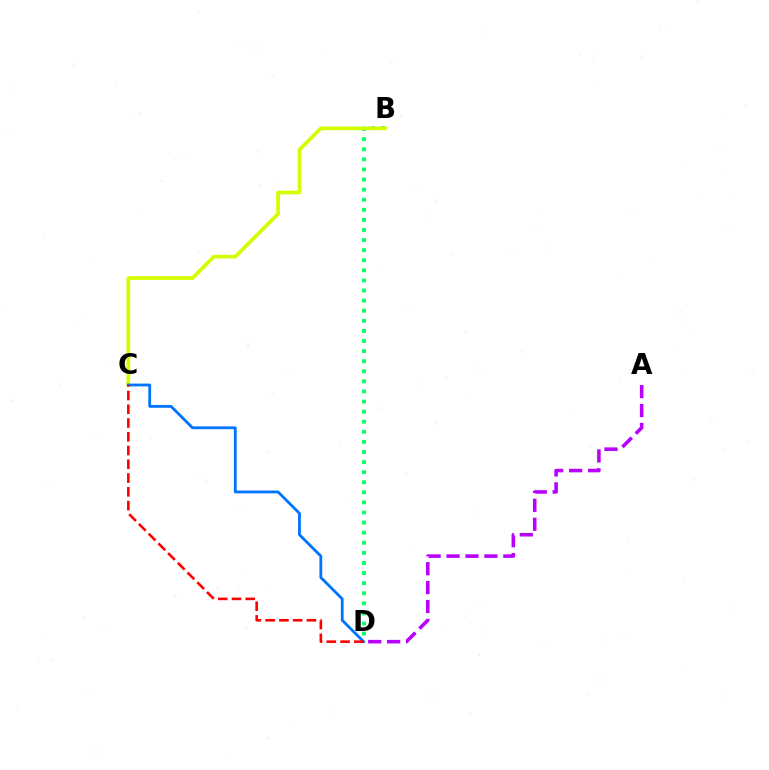{('B', 'D'): [{'color': '#00ff5c', 'line_style': 'dotted', 'thickness': 2.74}], ('B', 'C'): [{'color': '#d1ff00', 'line_style': 'solid', 'thickness': 2.66}], ('C', 'D'): [{'color': '#0074ff', 'line_style': 'solid', 'thickness': 2.02}, {'color': '#ff0000', 'line_style': 'dashed', 'thickness': 1.87}], ('A', 'D'): [{'color': '#b900ff', 'line_style': 'dashed', 'thickness': 2.57}]}